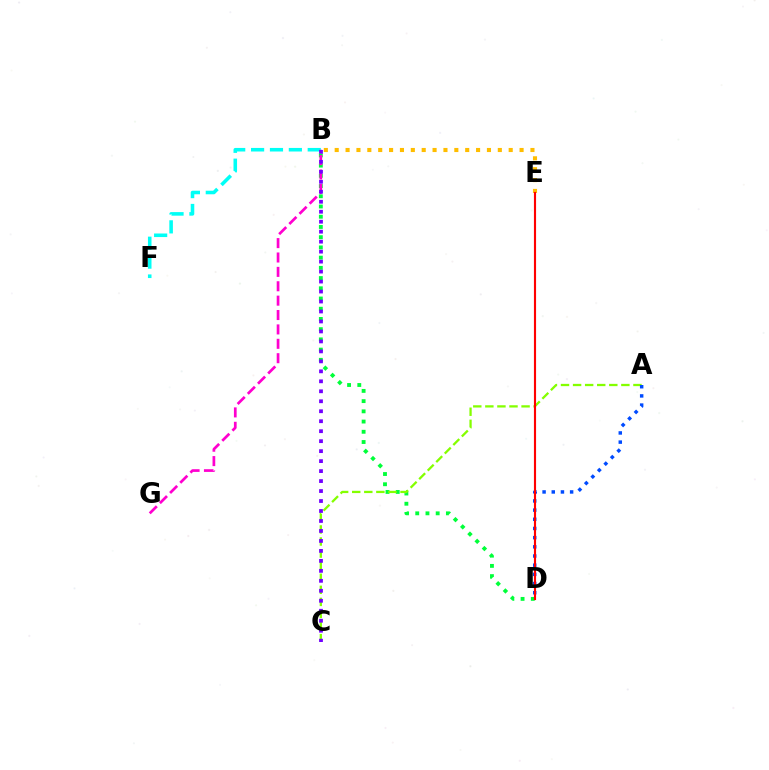{('B', 'D'): [{'color': '#00ff39', 'line_style': 'dotted', 'thickness': 2.78}], ('B', 'F'): [{'color': '#00fff6', 'line_style': 'dashed', 'thickness': 2.57}], ('A', 'C'): [{'color': '#84ff00', 'line_style': 'dashed', 'thickness': 1.64}], ('B', 'E'): [{'color': '#ffbd00', 'line_style': 'dotted', 'thickness': 2.95}], ('B', 'G'): [{'color': '#ff00cf', 'line_style': 'dashed', 'thickness': 1.95}], ('B', 'C'): [{'color': '#7200ff', 'line_style': 'dotted', 'thickness': 2.71}], ('A', 'D'): [{'color': '#004bff', 'line_style': 'dotted', 'thickness': 2.49}], ('D', 'E'): [{'color': '#ff0000', 'line_style': 'solid', 'thickness': 1.54}]}